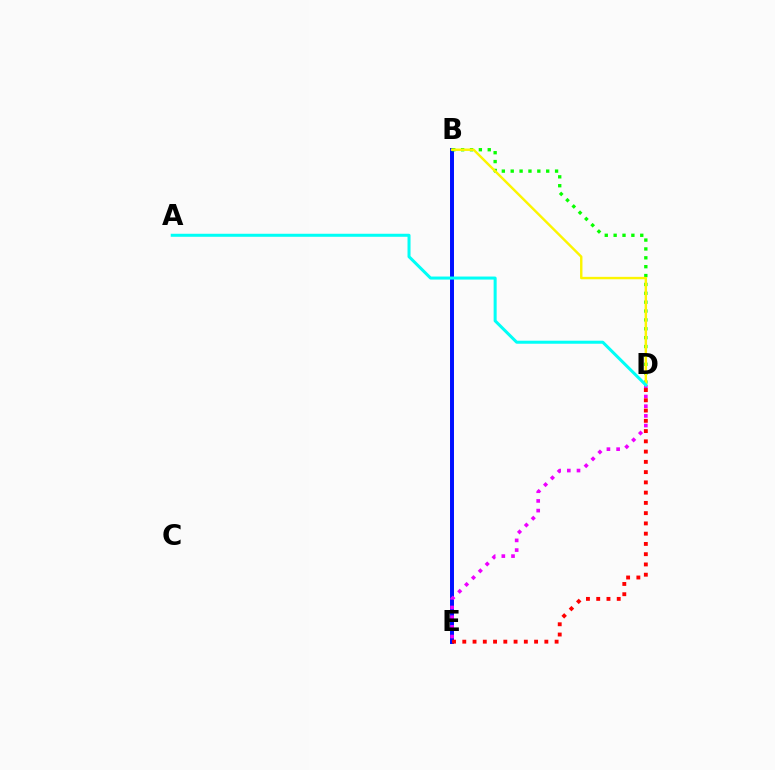{('B', 'E'): [{'color': '#0010ff', 'line_style': 'solid', 'thickness': 2.86}], ('B', 'D'): [{'color': '#08ff00', 'line_style': 'dotted', 'thickness': 2.41}, {'color': '#fcf500', 'line_style': 'solid', 'thickness': 1.74}], ('D', 'E'): [{'color': '#ee00ff', 'line_style': 'dotted', 'thickness': 2.63}, {'color': '#ff0000', 'line_style': 'dotted', 'thickness': 2.79}], ('A', 'D'): [{'color': '#00fff6', 'line_style': 'solid', 'thickness': 2.18}]}